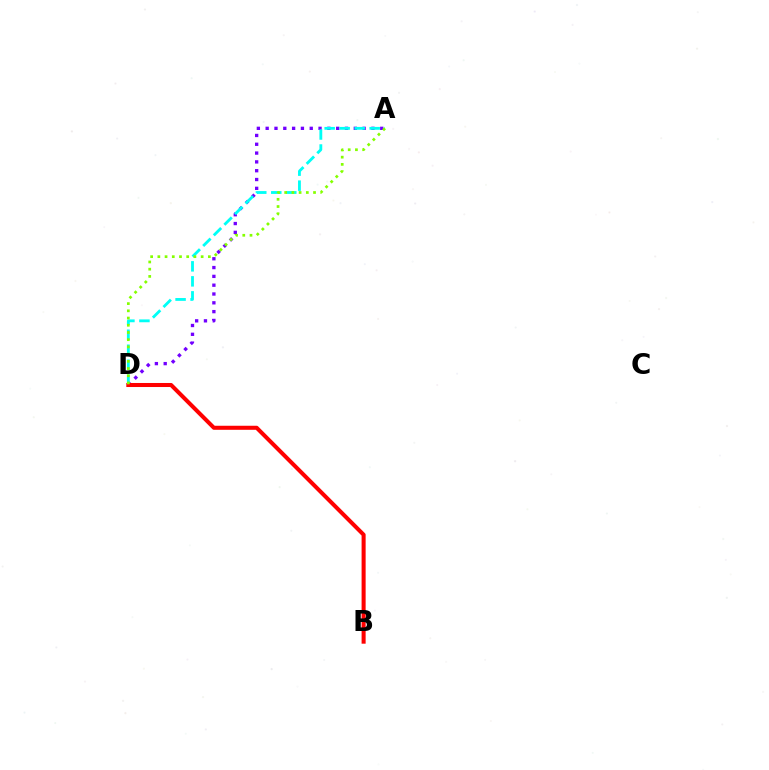{('A', 'D'): [{'color': '#7200ff', 'line_style': 'dotted', 'thickness': 2.39}, {'color': '#00fff6', 'line_style': 'dashed', 'thickness': 2.04}, {'color': '#84ff00', 'line_style': 'dotted', 'thickness': 1.96}], ('B', 'D'): [{'color': '#ff0000', 'line_style': 'solid', 'thickness': 2.91}]}